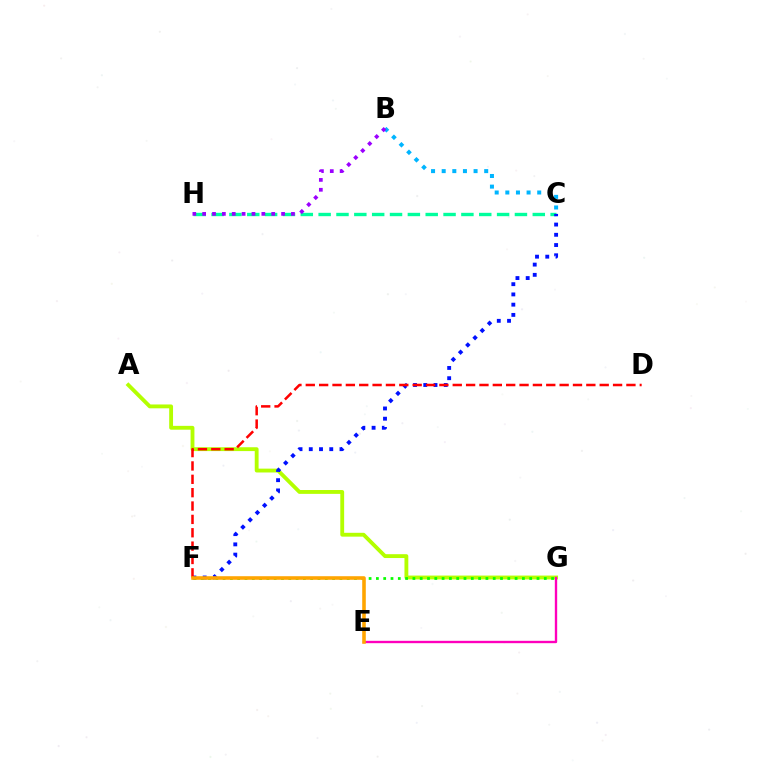{('C', 'H'): [{'color': '#00ff9d', 'line_style': 'dashed', 'thickness': 2.42}], ('B', 'C'): [{'color': '#00b5ff', 'line_style': 'dotted', 'thickness': 2.89}], ('A', 'G'): [{'color': '#b3ff00', 'line_style': 'solid', 'thickness': 2.77}], ('C', 'F'): [{'color': '#0010ff', 'line_style': 'dotted', 'thickness': 2.78}], ('F', 'G'): [{'color': '#08ff00', 'line_style': 'dotted', 'thickness': 1.98}], ('E', 'G'): [{'color': '#ff00bd', 'line_style': 'solid', 'thickness': 1.7}], ('B', 'H'): [{'color': '#9b00ff', 'line_style': 'dotted', 'thickness': 2.68}], ('D', 'F'): [{'color': '#ff0000', 'line_style': 'dashed', 'thickness': 1.81}], ('E', 'F'): [{'color': '#ffa500', 'line_style': 'solid', 'thickness': 2.57}]}